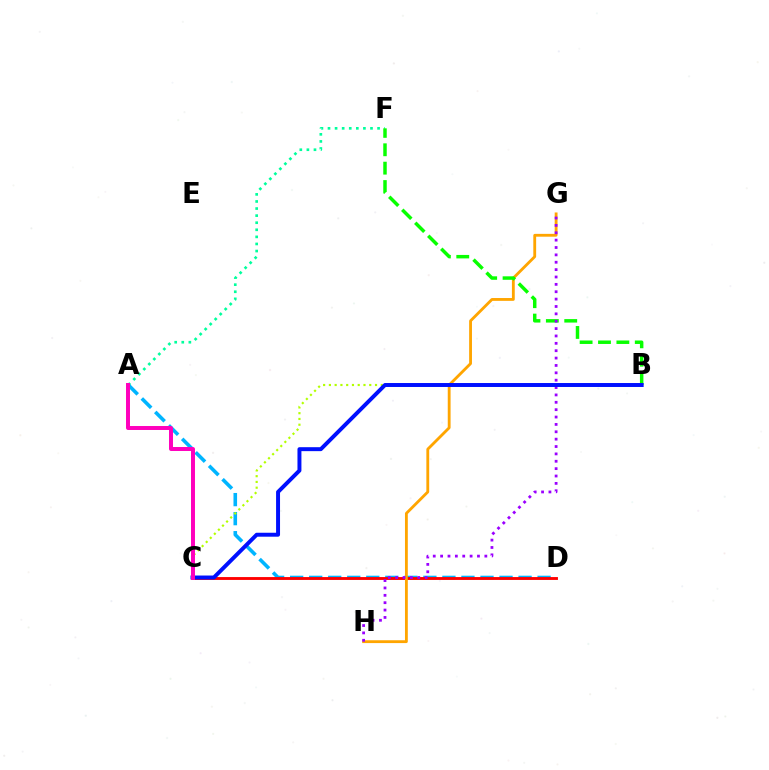{('A', 'F'): [{'color': '#00ff9d', 'line_style': 'dotted', 'thickness': 1.92}], ('A', 'D'): [{'color': '#00b5ff', 'line_style': 'dashed', 'thickness': 2.59}], ('B', 'C'): [{'color': '#b3ff00', 'line_style': 'dotted', 'thickness': 1.57}, {'color': '#0010ff', 'line_style': 'solid', 'thickness': 2.85}], ('C', 'D'): [{'color': '#ff0000', 'line_style': 'solid', 'thickness': 2.06}], ('G', 'H'): [{'color': '#ffa500', 'line_style': 'solid', 'thickness': 2.04}, {'color': '#9b00ff', 'line_style': 'dotted', 'thickness': 2.0}], ('B', 'F'): [{'color': '#08ff00', 'line_style': 'dashed', 'thickness': 2.5}], ('A', 'C'): [{'color': '#ff00bd', 'line_style': 'solid', 'thickness': 2.86}]}